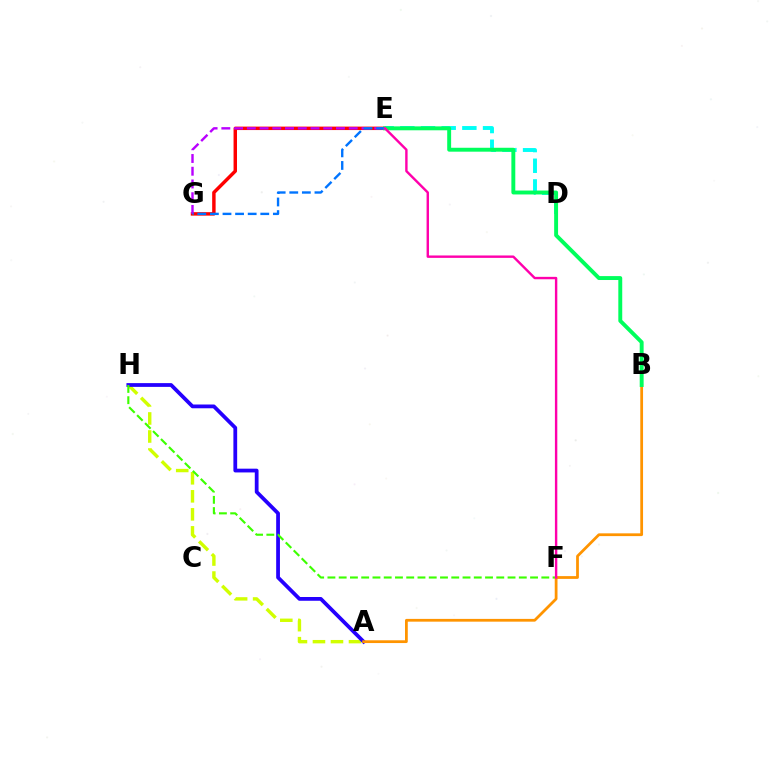{('E', 'G'): [{'color': '#ff0000', 'line_style': 'solid', 'thickness': 2.49}, {'color': '#b900ff', 'line_style': 'dashed', 'thickness': 1.73}, {'color': '#0074ff', 'line_style': 'dashed', 'thickness': 1.71}], ('A', 'H'): [{'color': '#d1ff00', 'line_style': 'dashed', 'thickness': 2.45}, {'color': '#2500ff', 'line_style': 'solid', 'thickness': 2.71}], ('F', 'H'): [{'color': '#3dff00', 'line_style': 'dashed', 'thickness': 1.53}], ('A', 'B'): [{'color': '#ff9400', 'line_style': 'solid', 'thickness': 1.99}], ('D', 'E'): [{'color': '#00fff6', 'line_style': 'dashed', 'thickness': 2.81}], ('B', 'E'): [{'color': '#00ff5c', 'line_style': 'solid', 'thickness': 2.82}], ('E', 'F'): [{'color': '#ff00ac', 'line_style': 'solid', 'thickness': 1.73}]}